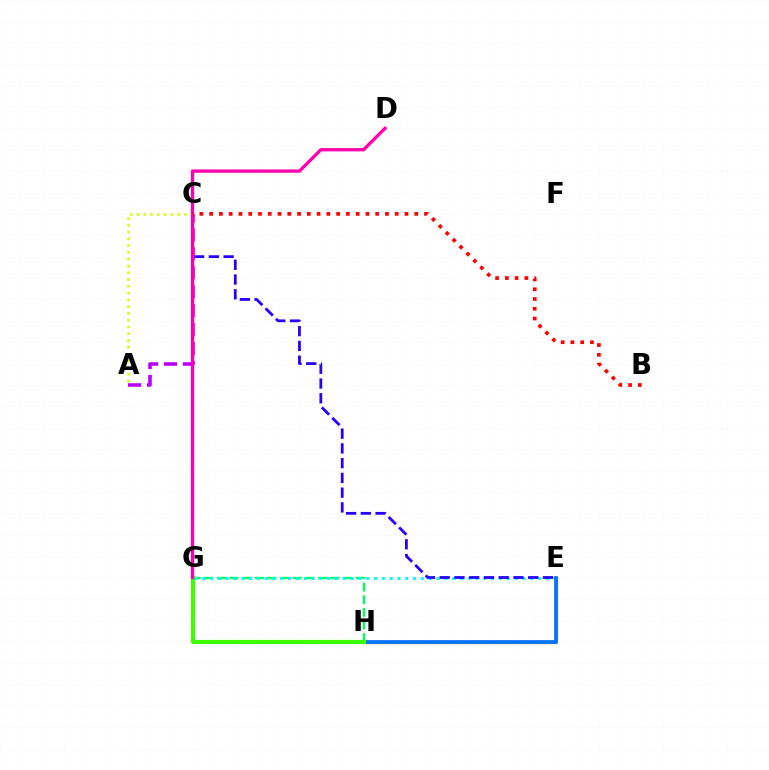{('G', 'H'): [{'color': '#00ff5c', 'line_style': 'dashed', 'thickness': 1.72}, {'color': '#3dff00', 'line_style': 'solid', 'thickness': 2.97}], ('E', 'G'): [{'color': '#00fff6', 'line_style': 'dotted', 'thickness': 2.12}], ('E', 'H'): [{'color': '#ff9400', 'line_style': 'solid', 'thickness': 2.35}, {'color': '#0074ff', 'line_style': 'solid', 'thickness': 2.68}], ('A', 'C'): [{'color': '#d1ff00', 'line_style': 'dotted', 'thickness': 1.84}, {'color': '#b900ff', 'line_style': 'dashed', 'thickness': 2.57}], ('C', 'E'): [{'color': '#2500ff', 'line_style': 'dashed', 'thickness': 2.0}], ('D', 'G'): [{'color': '#ff00ac', 'line_style': 'solid', 'thickness': 2.38}], ('B', 'C'): [{'color': '#ff0000', 'line_style': 'dotted', 'thickness': 2.65}]}